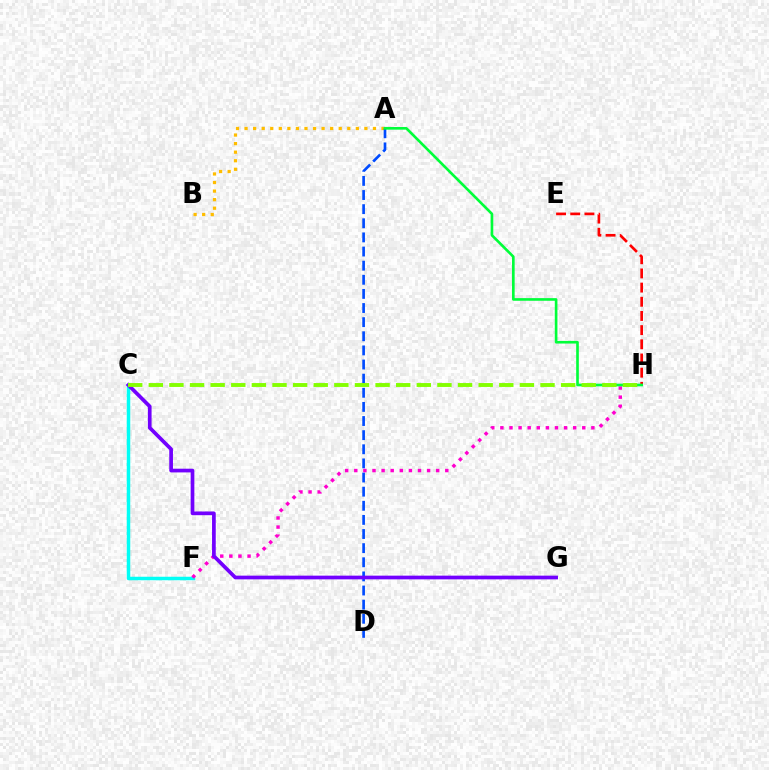{('C', 'F'): [{'color': '#00fff6', 'line_style': 'solid', 'thickness': 2.51}], ('A', 'B'): [{'color': '#ffbd00', 'line_style': 'dotted', 'thickness': 2.33}], ('A', 'D'): [{'color': '#004bff', 'line_style': 'dashed', 'thickness': 1.92}], ('E', 'H'): [{'color': '#ff0000', 'line_style': 'dashed', 'thickness': 1.93}], ('F', 'H'): [{'color': '#ff00cf', 'line_style': 'dotted', 'thickness': 2.47}], ('C', 'G'): [{'color': '#7200ff', 'line_style': 'solid', 'thickness': 2.67}], ('A', 'H'): [{'color': '#00ff39', 'line_style': 'solid', 'thickness': 1.9}], ('C', 'H'): [{'color': '#84ff00', 'line_style': 'dashed', 'thickness': 2.8}]}